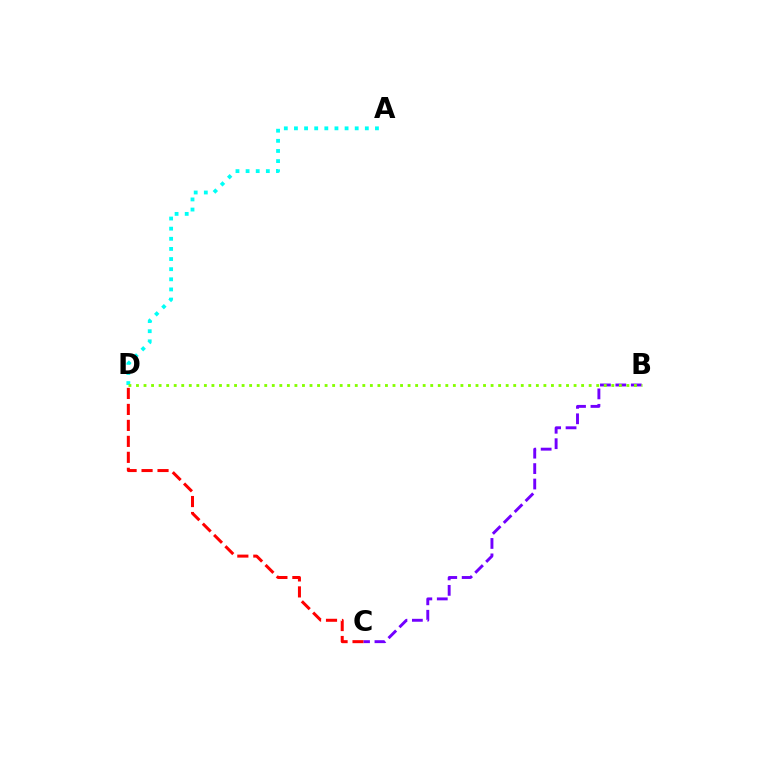{('A', 'D'): [{'color': '#00fff6', 'line_style': 'dotted', 'thickness': 2.75}], ('C', 'D'): [{'color': '#ff0000', 'line_style': 'dashed', 'thickness': 2.17}], ('B', 'C'): [{'color': '#7200ff', 'line_style': 'dashed', 'thickness': 2.1}], ('B', 'D'): [{'color': '#84ff00', 'line_style': 'dotted', 'thickness': 2.05}]}